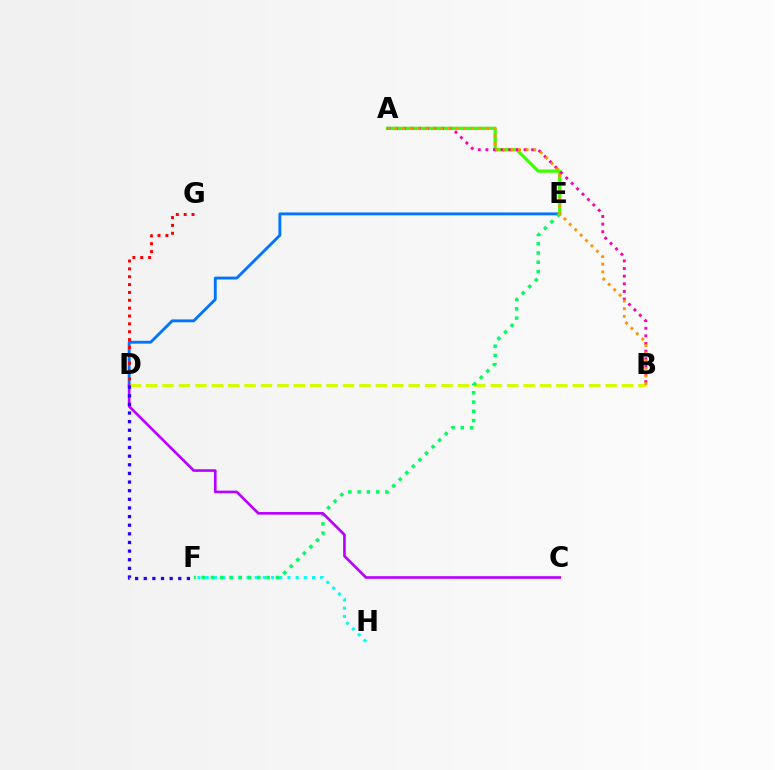{('D', 'E'): [{'color': '#0074ff', 'line_style': 'solid', 'thickness': 2.06}], ('D', 'G'): [{'color': '#ff0000', 'line_style': 'dotted', 'thickness': 2.14}], ('F', 'H'): [{'color': '#00fff6', 'line_style': 'dotted', 'thickness': 2.22}], ('A', 'E'): [{'color': '#3dff00', 'line_style': 'solid', 'thickness': 2.34}], ('B', 'D'): [{'color': '#d1ff00', 'line_style': 'dashed', 'thickness': 2.23}], ('A', 'B'): [{'color': '#ff00ac', 'line_style': 'dotted', 'thickness': 2.07}, {'color': '#ff9400', 'line_style': 'dotted', 'thickness': 2.07}], ('E', 'F'): [{'color': '#00ff5c', 'line_style': 'dotted', 'thickness': 2.52}], ('C', 'D'): [{'color': '#b900ff', 'line_style': 'solid', 'thickness': 1.89}], ('D', 'F'): [{'color': '#2500ff', 'line_style': 'dotted', 'thickness': 2.34}]}